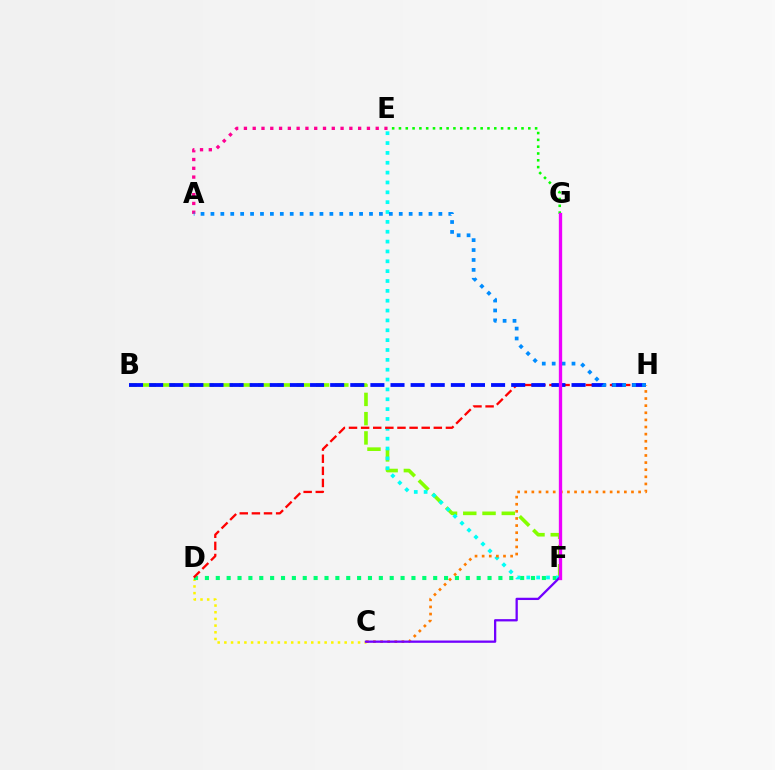{('B', 'F'): [{'color': '#84ff00', 'line_style': 'dashed', 'thickness': 2.62}], ('E', 'G'): [{'color': '#08ff00', 'line_style': 'dotted', 'thickness': 1.85}], ('C', 'D'): [{'color': '#fcf500', 'line_style': 'dotted', 'thickness': 1.82}], ('D', 'F'): [{'color': '#00ff74', 'line_style': 'dotted', 'thickness': 2.95}], ('A', 'E'): [{'color': '#ff0094', 'line_style': 'dotted', 'thickness': 2.39}], ('E', 'F'): [{'color': '#00fff6', 'line_style': 'dotted', 'thickness': 2.68}], ('D', 'H'): [{'color': '#ff0000', 'line_style': 'dashed', 'thickness': 1.65}], ('B', 'H'): [{'color': '#0010ff', 'line_style': 'dashed', 'thickness': 2.73}], ('C', 'H'): [{'color': '#ff7c00', 'line_style': 'dotted', 'thickness': 1.93}], ('A', 'H'): [{'color': '#008cff', 'line_style': 'dotted', 'thickness': 2.69}], ('C', 'F'): [{'color': '#7200ff', 'line_style': 'solid', 'thickness': 1.64}], ('F', 'G'): [{'color': '#ee00ff', 'line_style': 'solid', 'thickness': 2.39}]}